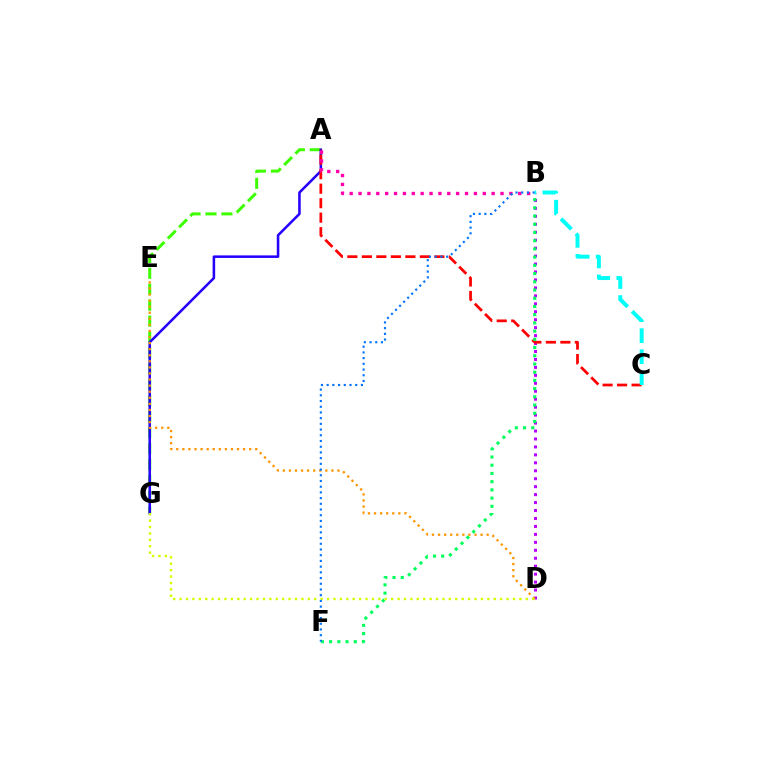{('A', 'G'): [{'color': '#3dff00', 'line_style': 'dashed', 'thickness': 2.16}, {'color': '#2500ff', 'line_style': 'solid', 'thickness': 1.83}], ('B', 'D'): [{'color': '#b900ff', 'line_style': 'dotted', 'thickness': 2.16}], ('A', 'C'): [{'color': '#ff0000', 'line_style': 'dashed', 'thickness': 1.97}], ('B', 'F'): [{'color': '#00ff5c', 'line_style': 'dotted', 'thickness': 2.23}, {'color': '#0074ff', 'line_style': 'dotted', 'thickness': 1.55}], ('A', 'B'): [{'color': '#ff00ac', 'line_style': 'dotted', 'thickness': 2.41}], ('D', 'E'): [{'color': '#ff9400', 'line_style': 'dotted', 'thickness': 1.65}], ('D', 'G'): [{'color': '#d1ff00', 'line_style': 'dotted', 'thickness': 1.74}], ('B', 'C'): [{'color': '#00fff6', 'line_style': 'dashed', 'thickness': 2.85}]}